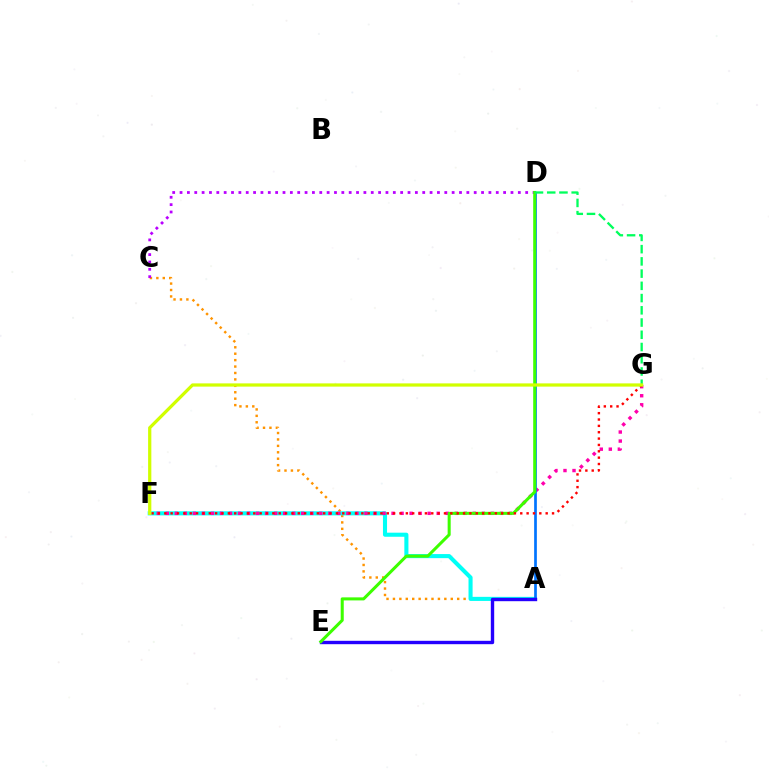{('A', 'C'): [{'color': '#ff9400', 'line_style': 'dotted', 'thickness': 1.75}], ('A', 'F'): [{'color': '#00fff6', 'line_style': 'solid', 'thickness': 2.94}], ('C', 'D'): [{'color': '#b900ff', 'line_style': 'dotted', 'thickness': 2.0}], ('F', 'G'): [{'color': '#ff00ac', 'line_style': 'dotted', 'thickness': 2.45}, {'color': '#ff0000', 'line_style': 'dotted', 'thickness': 1.73}, {'color': '#d1ff00', 'line_style': 'solid', 'thickness': 2.33}], ('A', 'D'): [{'color': '#0074ff', 'line_style': 'solid', 'thickness': 1.95}], ('A', 'E'): [{'color': '#2500ff', 'line_style': 'solid', 'thickness': 2.43}], ('D', 'E'): [{'color': '#3dff00', 'line_style': 'solid', 'thickness': 2.19}], ('D', 'G'): [{'color': '#00ff5c', 'line_style': 'dashed', 'thickness': 1.66}]}